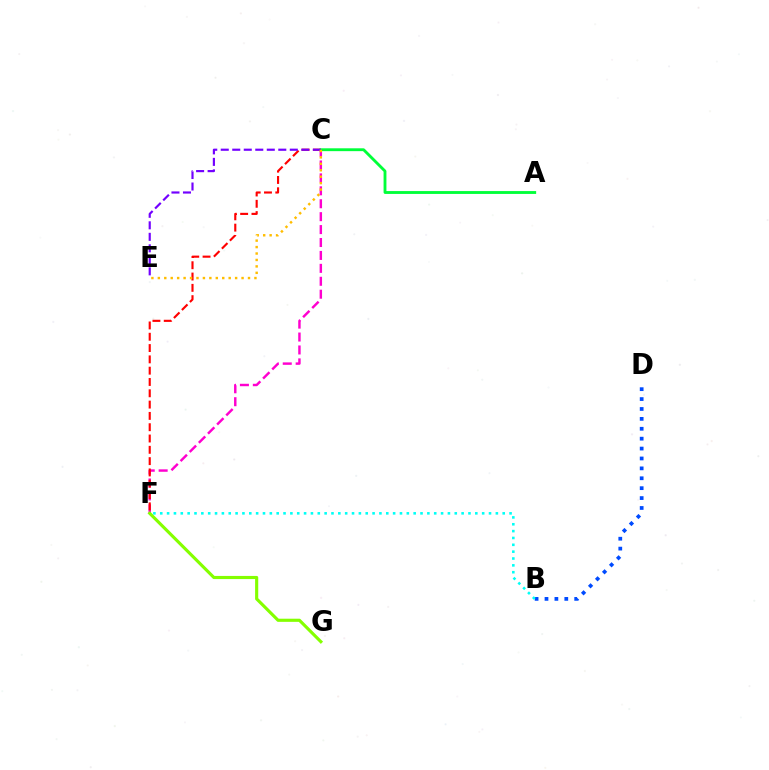{('C', 'F'): [{'color': '#ff00cf', 'line_style': 'dashed', 'thickness': 1.76}, {'color': '#ff0000', 'line_style': 'dashed', 'thickness': 1.54}], ('F', 'G'): [{'color': '#84ff00', 'line_style': 'solid', 'thickness': 2.26}], ('A', 'C'): [{'color': '#00ff39', 'line_style': 'solid', 'thickness': 2.05}], ('B', 'D'): [{'color': '#004bff', 'line_style': 'dotted', 'thickness': 2.69}], ('B', 'F'): [{'color': '#00fff6', 'line_style': 'dotted', 'thickness': 1.86}], ('C', 'E'): [{'color': '#7200ff', 'line_style': 'dashed', 'thickness': 1.56}, {'color': '#ffbd00', 'line_style': 'dotted', 'thickness': 1.75}]}